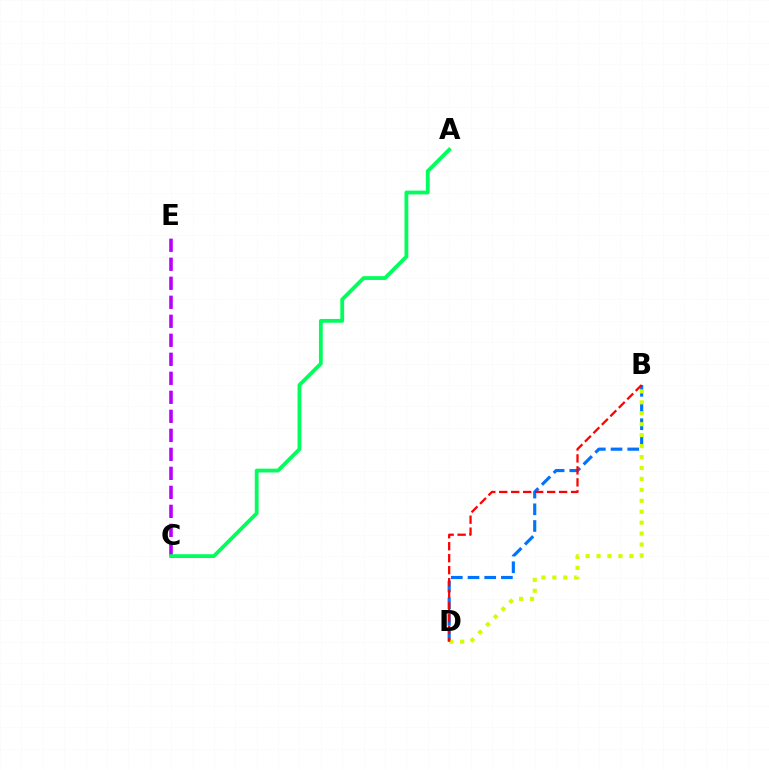{('C', 'E'): [{'color': '#b900ff', 'line_style': 'dashed', 'thickness': 2.58}], ('B', 'D'): [{'color': '#0074ff', 'line_style': 'dashed', 'thickness': 2.27}, {'color': '#d1ff00', 'line_style': 'dotted', 'thickness': 2.97}, {'color': '#ff0000', 'line_style': 'dashed', 'thickness': 1.63}], ('A', 'C'): [{'color': '#00ff5c', 'line_style': 'solid', 'thickness': 2.74}]}